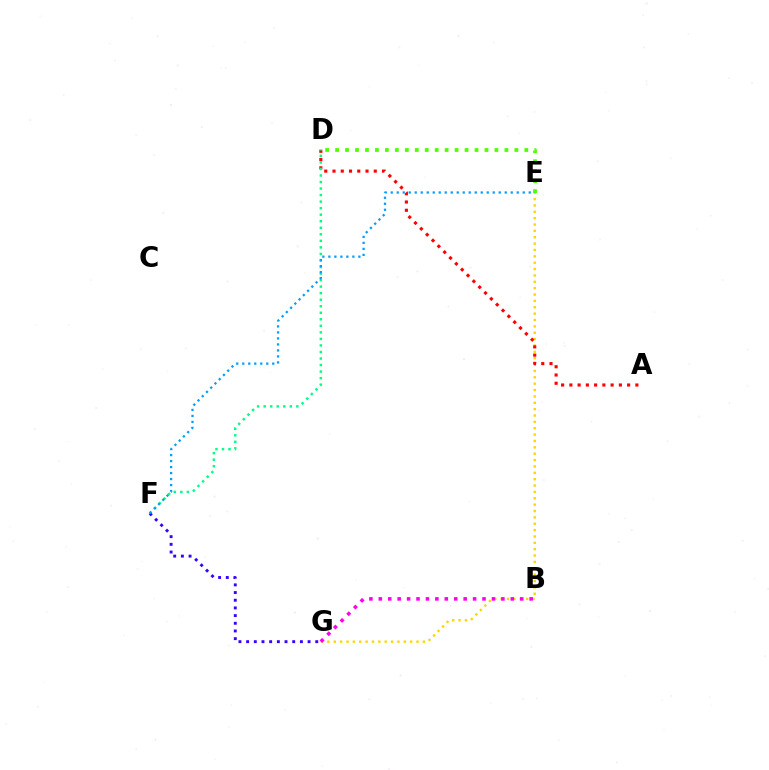{('E', 'G'): [{'color': '#ffd500', 'line_style': 'dotted', 'thickness': 1.73}], ('A', 'D'): [{'color': '#ff0000', 'line_style': 'dotted', 'thickness': 2.24}], ('D', 'E'): [{'color': '#4fff00', 'line_style': 'dotted', 'thickness': 2.71}], ('D', 'F'): [{'color': '#00ff86', 'line_style': 'dotted', 'thickness': 1.78}], ('F', 'G'): [{'color': '#3700ff', 'line_style': 'dotted', 'thickness': 2.09}], ('B', 'G'): [{'color': '#ff00ed', 'line_style': 'dotted', 'thickness': 2.56}], ('E', 'F'): [{'color': '#009eff', 'line_style': 'dotted', 'thickness': 1.63}]}